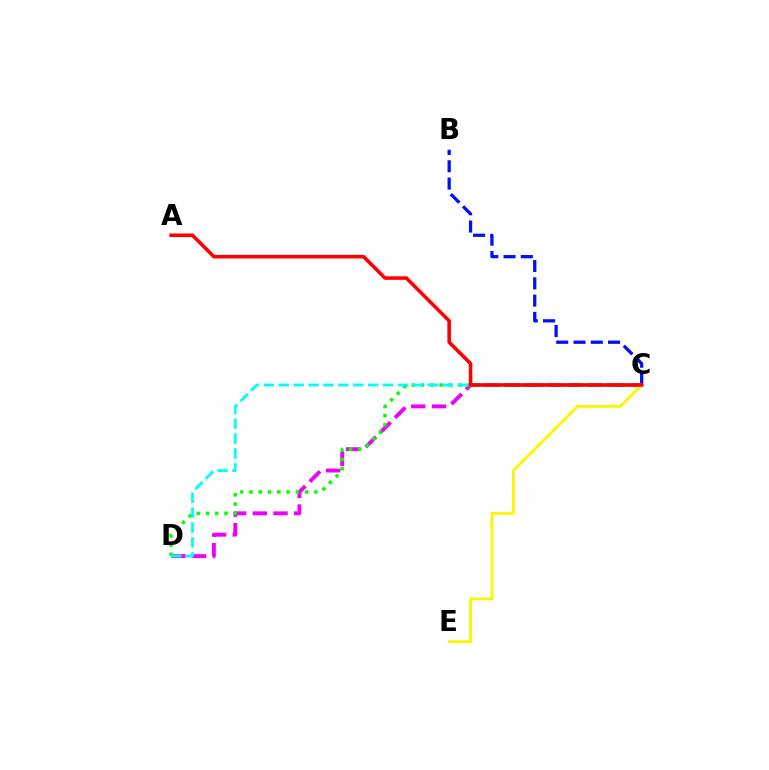{('B', 'C'): [{'color': '#0010ff', 'line_style': 'dashed', 'thickness': 2.35}], ('C', 'D'): [{'color': '#ee00ff', 'line_style': 'dashed', 'thickness': 2.81}, {'color': '#08ff00', 'line_style': 'dotted', 'thickness': 2.52}, {'color': '#00fff6', 'line_style': 'dashed', 'thickness': 2.03}], ('C', 'E'): [{'color': '#fcf500', 'line_style': 'solid', 'thickness': 2.03}], ('A', 'C'): [{'color': '#ff0000', 'line_style': 'solid', 'thickness': 2.58}]}